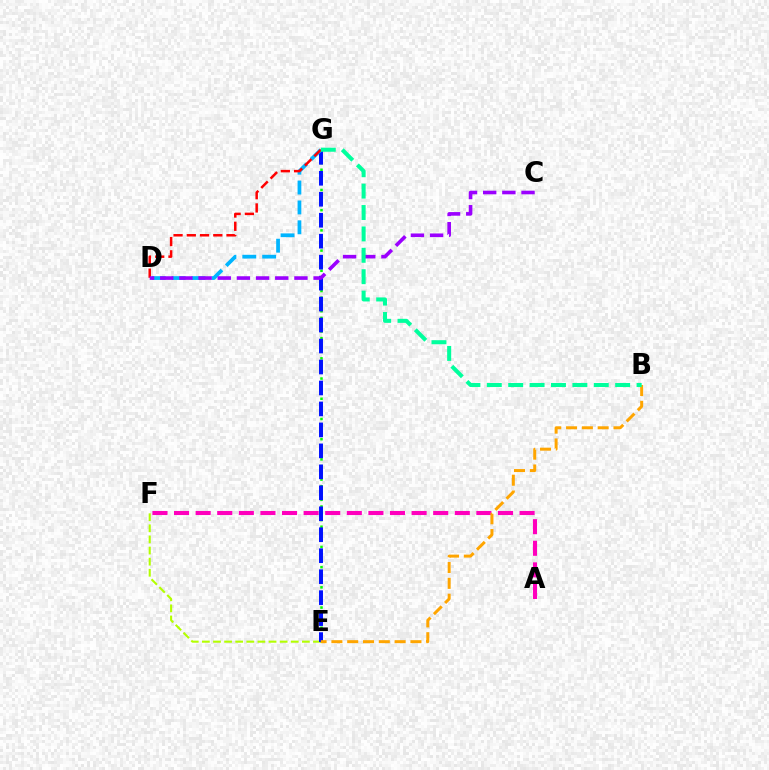{('E', 'F'): [{'color': '#b3ff00', 'line_style': 'dashed', 'thickness': 1.51}], ('E', 'G'): [{'color': '#08ff00', 'line_style': 'dotted', 'thickness': 1.83}, {'color': '#0010ff', 'line_style': 'dashed', 'thickness': 2.85}], ('D', 'G'): [{'color': '#00b5ff', 'line_style': 'dashed', 'thickness': 2.7}, {'color': '#ff0000', 'line_style': 'dashed', 'thickness': 1.8}], ('A', 'F'): [{'color': '#ff00bd', 'line_style': 'dashed', 'thickness': 2.93}], ('B', 'E'): [{'color': '#ffa500', 'line_style': 'dashed', 'thickness': 2.15}], ('C', 'D'): [{'color': '#9b00ff', 'line_style': 'dashed', 'thickness': 2.6}], ('B', 'G'): [{'color': '#00ff9d', 'line_style': 'dashed', 'thickness': 2.91}]}